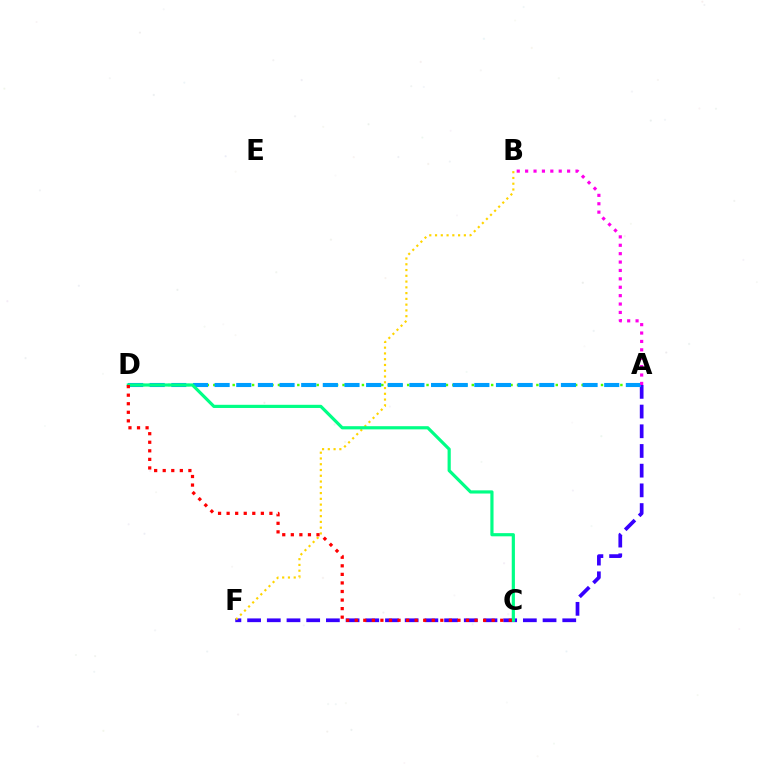{('A', 'D'): [{'color': '#4fff00', 'line_style': 'dotted', 'thickness': 1.76}, {'color': '#009eff', 'line_style': 'dashed', 'thickness': 2.94}], ('A', 'F'): [{'color': '#3700ff', 'line_style': 'dashed', 'thickness': 2.68}], ('A', 'B'): [{'color': '#ff00ed', 'line_style': 'dotted', 'thickness': 2.28}], ('B', 'F'): [{'color': '#ffd500', 'line_style': 'dotted', 'thickness': 1.57}], ('C', 'D'): [{'color': '#00ff86', 'line_style': 'solid', 'thickness': 2.29}, {'color': '#ff0000', 'line_style': 'dotted', 'thickness': 2.33}]}